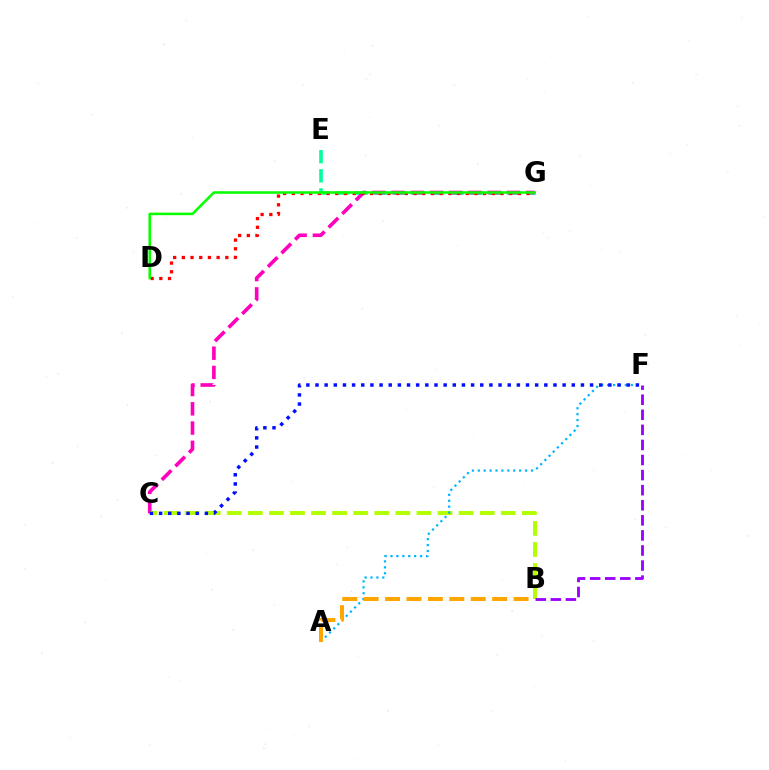{('E', 'G'): [{'color': '#00ff9d', 'line_style': 'dashed', 'thickness': 2.6}], ('C', 'G'): [{'color': '#ff00bd', 'line_style': 'dashed', 'thickness': 2.62}], ('B', 'C'): [{'color': '#b3ff00', 'line_style': 'dashed', 'thickness': 2.86}], ('D', 'G'): [{'color': '#ff0000', 'line_style': 'dotted', 'thickness': 2.36}, {'color': '#08ff00', 'line_style': 'solid', 'thickness': 1.84}], ('B', 'F'): [{'color': '#9b00ff', 'line_style': 'dashed', 'thickness': 2.05}], ('A', 'F'): [{'color': '#00b5ff', 'line_style': 'dotted', 'thickness': 1.61}], ('A', 'B'): [{'color': '#ffa500', 'line_style': 'dashed', 'thickness': 2.91}], ('C', 'F'): [{'color': '#0010ff', 'line_style': 'dotted', 'thickness': 2.49}]}